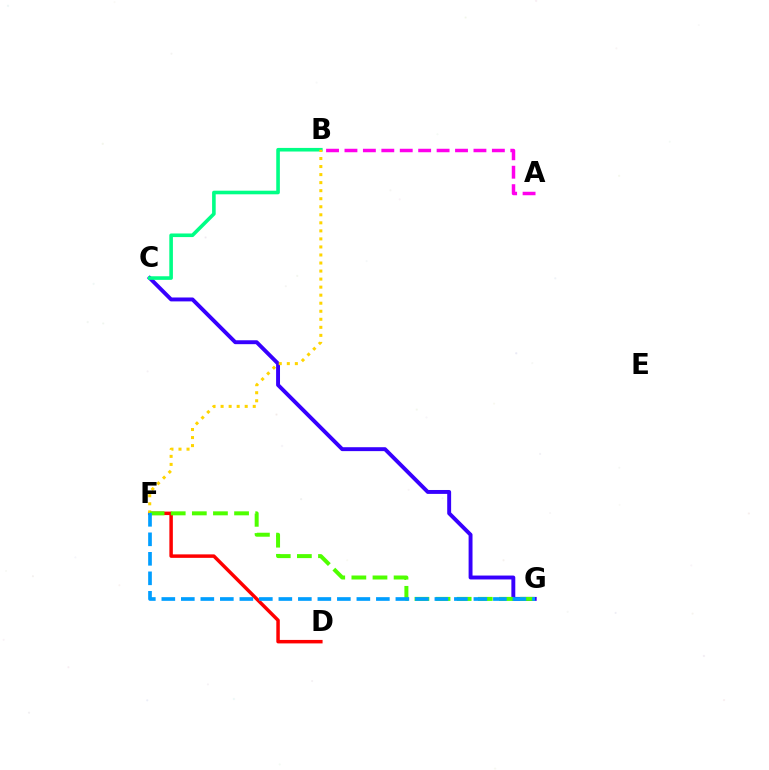{('C', 'G'): [{'color': '#3700ff', 'line_style': 'solid', 'thickness': 2.82}], ('A', 'B'): [{'color': '#ff00ed', 'line_style': 'dashed', 'thickness': 2.5}], ('D', 'F'): [{'color': '#ff0000', 'line_style': 'solid', 'thickness': 2.5}], ('B', 'C'): [{'color': '#00ff86', 'line_style': 'solid', 'thickness': 2.59}], ('B', 'F'): [{'color': '#ffd500', 'line_style': 'dotted', 'thickness': 2.18}], ('F', 'G'): [{'color': '#4fff00', 'line_style': 'dashed', 'thickness': 2.87}, {'color': '#009eff', 'line_style': 'dashed', 'thickness': 2.65}]}